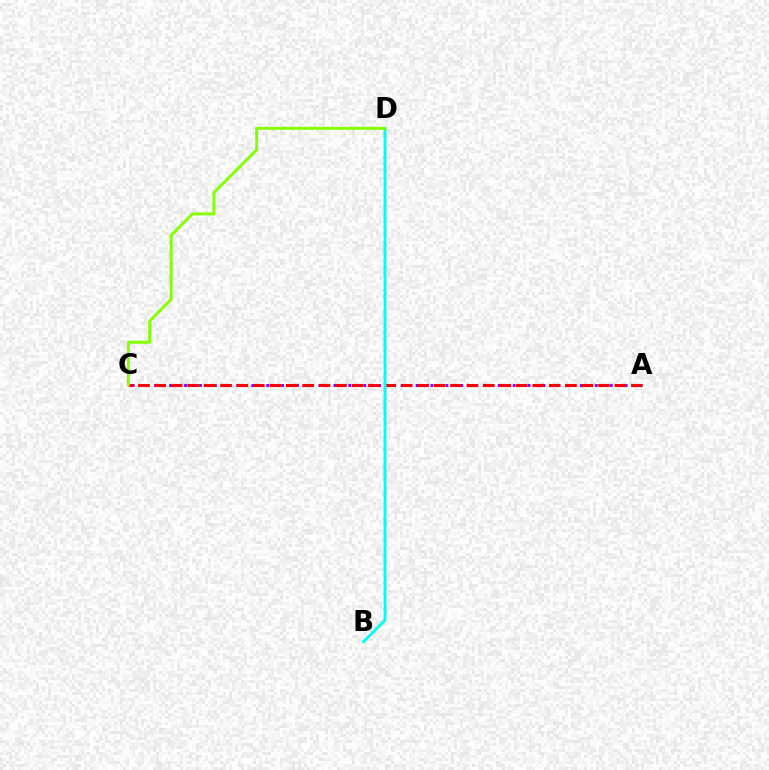{('A', 'C'): [{'color': '#7200ff', 'line_style': 'dotted', 'thickness': 2.03}, {'color': '#ff0000', 'line_style': 'dashed', 'thickness': 2.23}], ('B', 'D'): [{'color': '#00fff6', 'line_style': 'solid', 'thickness': 2.08}], ('C', 'D'): [{'color': '#84ff00', 'line_style': 'solid', 'thickness': 2.09}]}